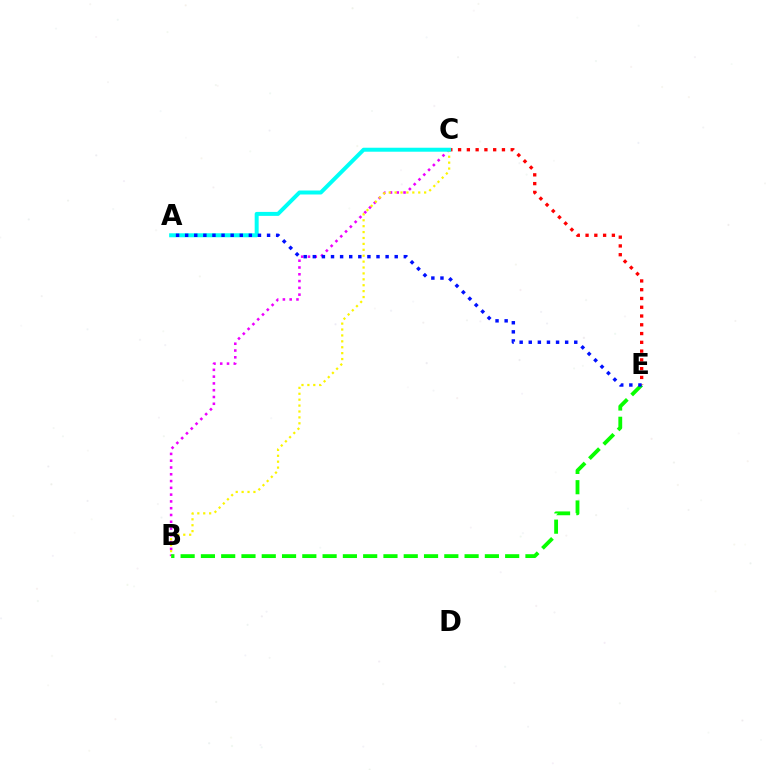{('B', 'C'): [{'color': '#ee00ff', 'line_style': 'dotted', 'thickness': 1.84}, {'color': '#fcf500', 'line_style': 'dotted', 'thickness': 1.6}], ('B', 'E'): [{'color': '#08ff00', 'line_style': 'dashed', 'thickness': 2.76}], ('C', 'E'): [{'color': '#ff0000', 'line_style': 'dotted', 'thickness': 2.38}], ('A', 'C'): [{'color': '#00fff6', 'line_style': 'solid', 'thickness': 2.86}], ('A', 'E'): [{'color': '#0010ff', 'line_style': 'dotted', 'thickness': 2.47}]}